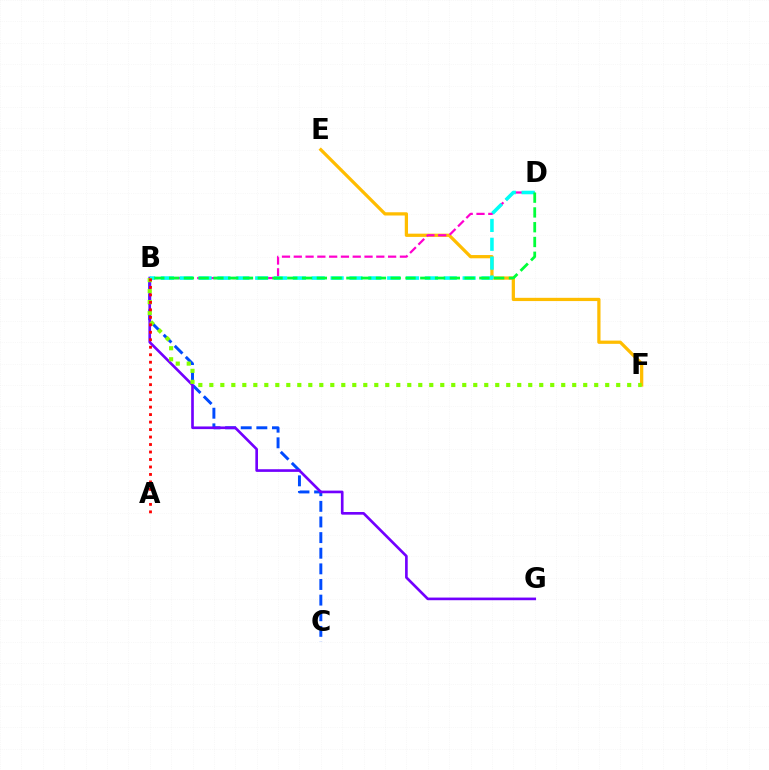{('E', 'F'): [{'color': '#ffbd00', 'line_style': 'solid', 'thickness': 2.34}], ('B', 'C'): [{'color': '#004bff', 'line_style': 'dashed', 'thickness': 2.12}], ('B', 'G'): [{'color': '#7200ff', 'line_style': 'solid', 'thickness': 1.91}], ('B', 'D'): [{'color': '#ff00cf', 'line_style': 'dashed', 'thickness': 1.6}, {'color': '#00fff6', 'line_style': 'dashed', 'thickness': 2.56}, {'color': '#00ff39', 'line_style': 'dashed', 'thickness': 2.01}], ('B', 'F'): [{'color': '#84ff00', 'line_style': 'dotted', 'thickness': 2.99}], ('A', 'B'): [{'color': '#ff0000', 'line_style': 'dotted', 'thickness': 2.03}]}